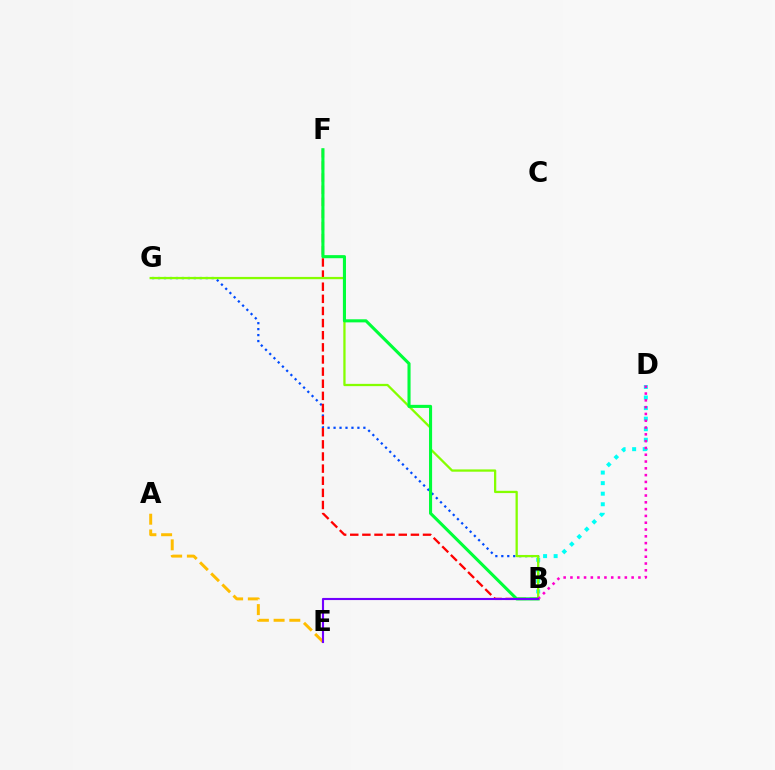{('B', 'G'): [{'color': '#004bff', 'line_style': 'dotted', 'thickness': 1.62}, {'color': '#84ff00', 'line_style': 'solid', 'thickness': 1.64}], ('B', 'F'): [{'color': '#ff0000', 'line_style': 'dashed', 'thickness': 1.65}, {'color': '#00ff39', 'line_style': 'solid', 'thickness': 2.22}], ('A', 'E'): [{'color': '#ffbd00', 'line_style': 'dashed', 'thickness': 2.14}], ('B', 'D'): [{'color': '#00fff6', 'line_style': 'dotted', 'thickness': 2.87}, {'color': '#ff00cf', 'line_style': 'dotted', 'thickness': 1.85}], ('B', 'E'): [{'color': '#7200ff', 'line_style': 'solid', 'thickness': 1.53}]}